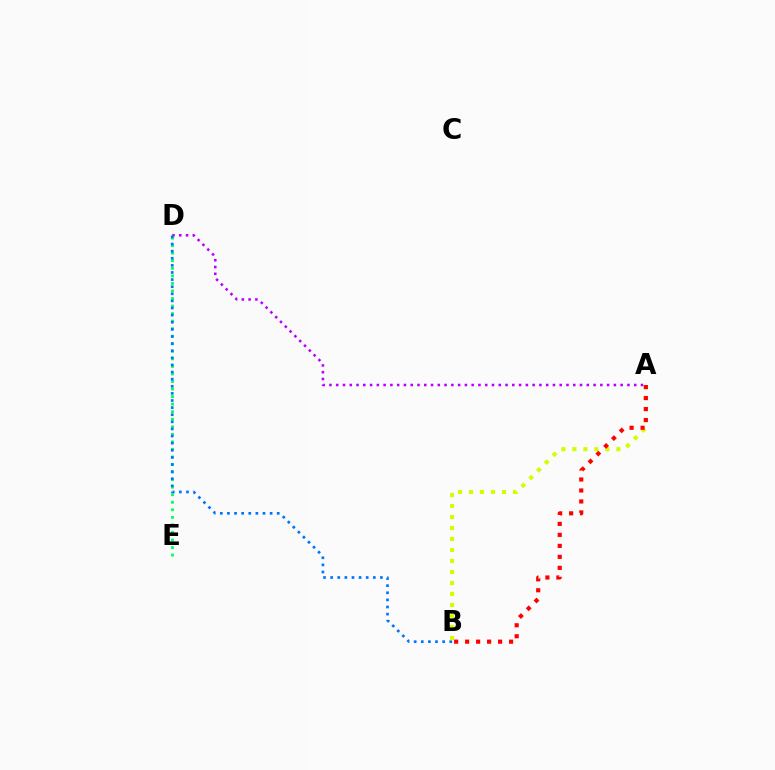{('A', 'D'): [{'color': '#b900ff', 'line_style': 'dotted', 'thickness': 1.84}], ('D', 'E'): [{'color': '#00ff5c', 'line_style': 'dotted', 'thickness': 2.05}], ('B', 'D'): [{'color': '#0074ff', 'line_style': 'dotted', 'thickness': 1.93}], ('A', 'B'): [{'color': '#d1ff00', 'line_style': 'dotted', 'thickness': 2.99}, {'color': '#ff0000', 'line_style': 'dotted', 'thickness': 2.99}]}